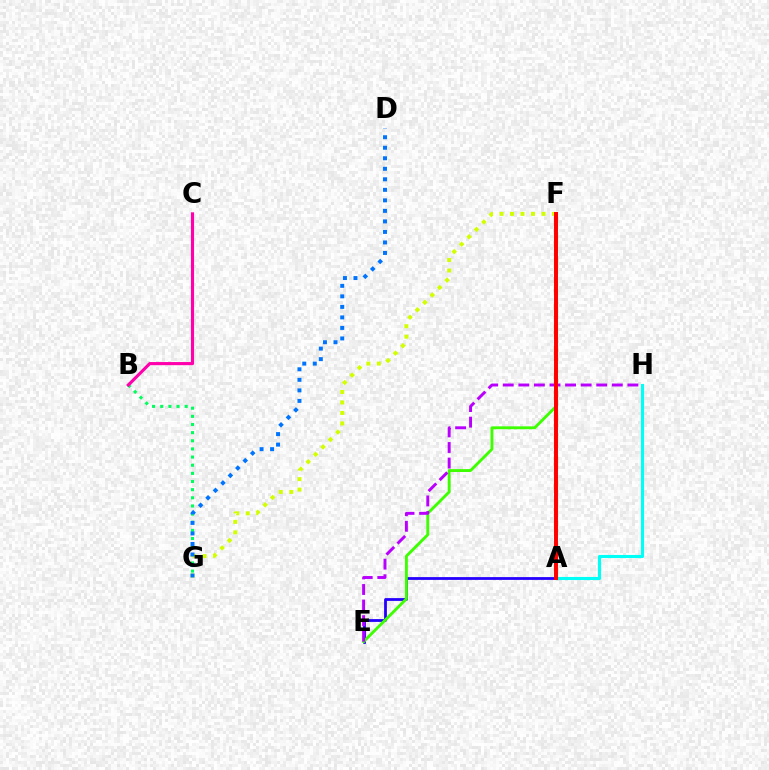{('A', 'H'): [{'color': '#00fff6', 'line_style': 'solid', 'thickness': 2.23}], ('A', 'F'): [{'color': '#ff9400', 'line_style': 'dashed', 'thickness': 2.98}, {'color': '#ff0000', 'line_style': 'solid', 'thickness': 2.84}], ('A', 'E'): [{'color': '#2500ff', 'line_style': 'solid', 'thickness': 2.01}], ('E', 'F'): [{'color': '#3dff00', 'line_style': 'solid', 'thickness': 2.06}], ('B', 'G'): [{'color': '#00ff5c', 'line_style': 'dotted', 'thickness': 2.21}], ('E', 'H'): [{'color': '#b900ff', 'line_style': 'dashed', 'thickness': 2.12}], ('F', 'G'): [{'color': '#d1ff00', 'line_style': 'dotted', 'thickness': 2.85}], ('B', 'C'): [{'color': '#ff00ac', 'line_style': 'solid', 'thickness': 2.25}], ('D', 'G'): [{'color': '#0074ff', 'line_style': 'dotted', 'thickness': 2.86}]}